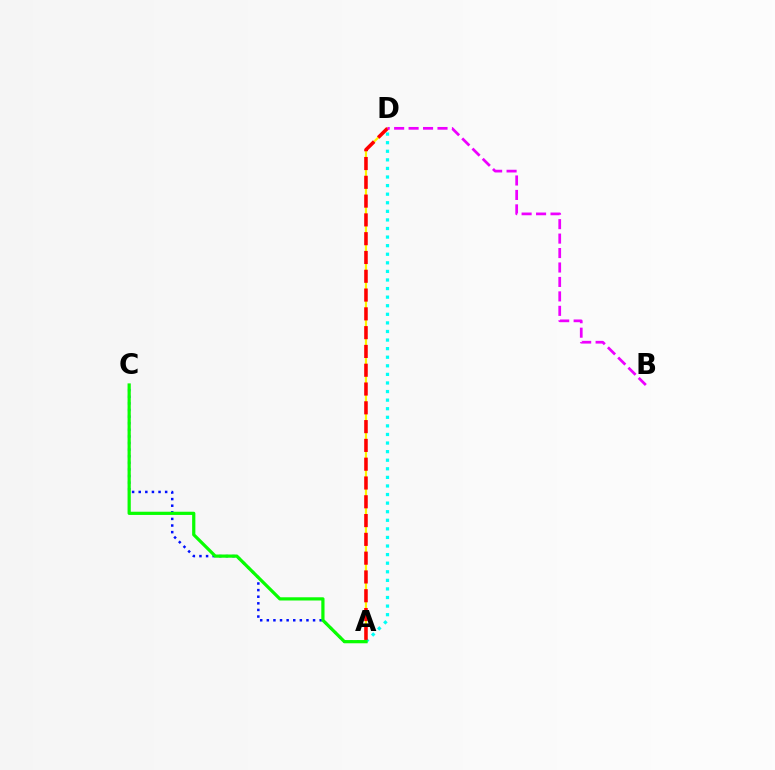{('A', 'C'): [{'color': '#0010ff', 'line_style': 'dotted', 'thickness': 1.8}, {'color': '#08ff00', 'line_style': 'solid', 'thickness': 2.32}], ('A', 'D'): [{'color': '#fcf500', 'line_style': 'solid', 'thickness': 1.57}, {'color': '#00fff6', 'line_style': 'dotted', 'thickness': 2.33}, {'color': '#ff0000', 'line_style': 'dashed', 'thickness': 2.55}], ('B', 'D'): [{'color': '#ee00ff', 'line_style': 'dashed', 'thickness': 1.96}]}